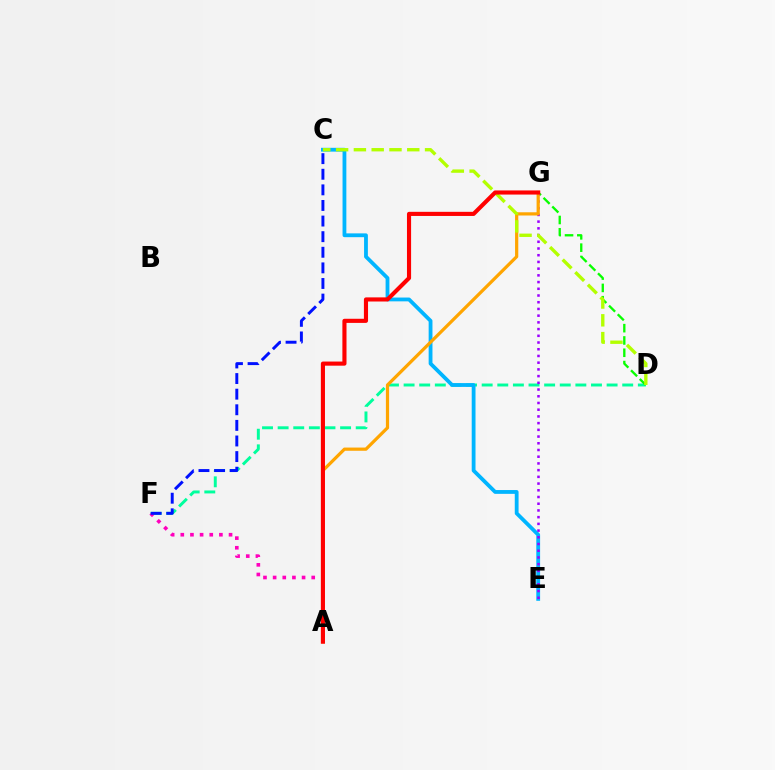{('D', 'F'): [{'color': '#00ff9d', 'line_style': 'dashed', 'thickness': 2.12}], ('A', 'F'): [{'color': '#ff00bd', 'line_style': 'dotted', 'thickness': 2.62}], ('D', 'G'): [{'color': '#08ff00', 'line_style': 'dashed', 'thickness': 1.67}], ('C', 'E'): [{'color': '#00b5ff', 'line_style': 'solid', 'thickness': 2.74}], ('E', 'G'): [{'color': '#9b00ff', 'line_style': 'dotted', 'thickness': 1.82}], ('C', 'F'): [{'color': '#0010ff', 'line_style': 'dashed', 'thickness': 2.12}], ('A', 'G'): [{'color': '#ffa500', 'line_style': 'solid', 'thickness': 2.31}, {'color': '#ff0000', 'line_style': 'solid', 'thickness': 2.97}], ('C', 'D'): [{'color': '#b3ff00', 'line_style': 'dashed', 'thickness': 2.42}]}